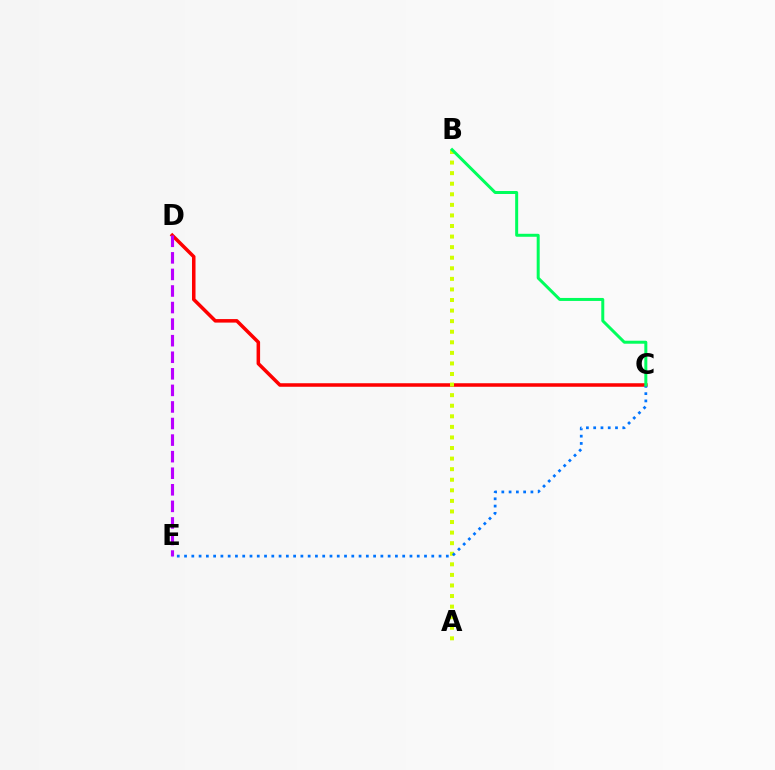{('C', 'D'): [{'color': '#ff0000', 'line_style': 'solid', 'thickness': 2.54}], ('D', 'E'): [{'color': '#b900ff', 'line_style': 'dashed', 'thickness': 2.25}], ('A', 'B'): [{'color': '#d1ff00', 'line_style': 'dotted', 'thickness': 2.87}], ('C', 'E'): [{'color': '#0074ff', 'line_style': 'dotted', 'thickness': 1.98}], ('B', 'C'): [{'color': '#00ff5c', 'line_style': 'solid', 'thickness': 2.15}]}